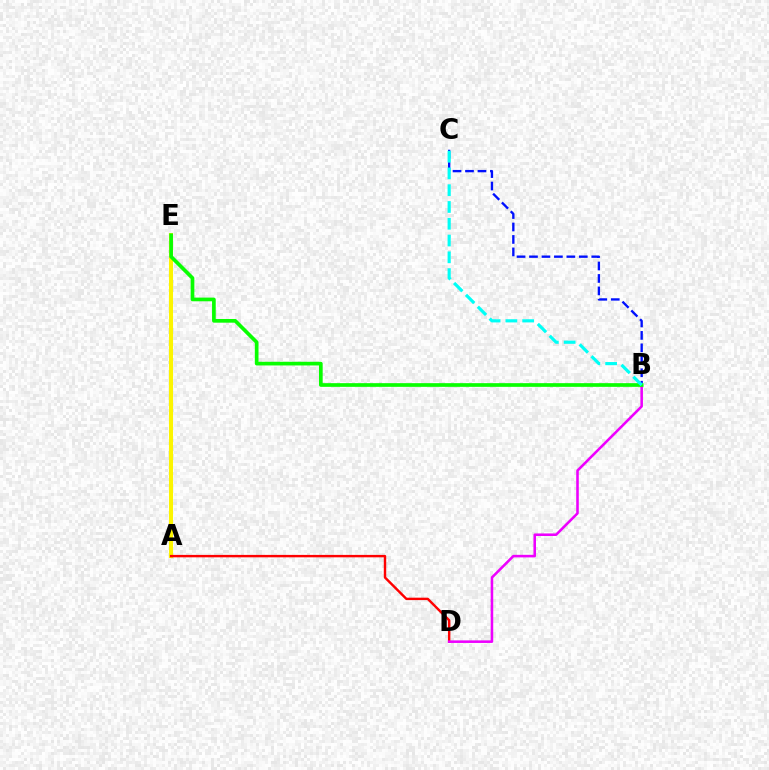{('A', 'E'): [{'color': '#fcf500', 'line_style': 'solid', 'thickness': 2.92}], ('A', 'D'): [{'color': '#ff0000', 'line_style': 'solid', 'thickness': 1.74}], ('B', 'D'): [{'color': '#ee00ff', 'line_style': 'solid', 'thickness': 1.85}], ('B', 'C'): [{'color': '#0010ff', 'line_style': 'dashed', 'thickness': 1.69}, {'color': '#00fff6', 'line_style': 'dashed', 'thickness': 2.28}], ('B', 'E'): [{'color': '#08ff00', 'line_style': 'solid', 'thickness': 2.65}]}